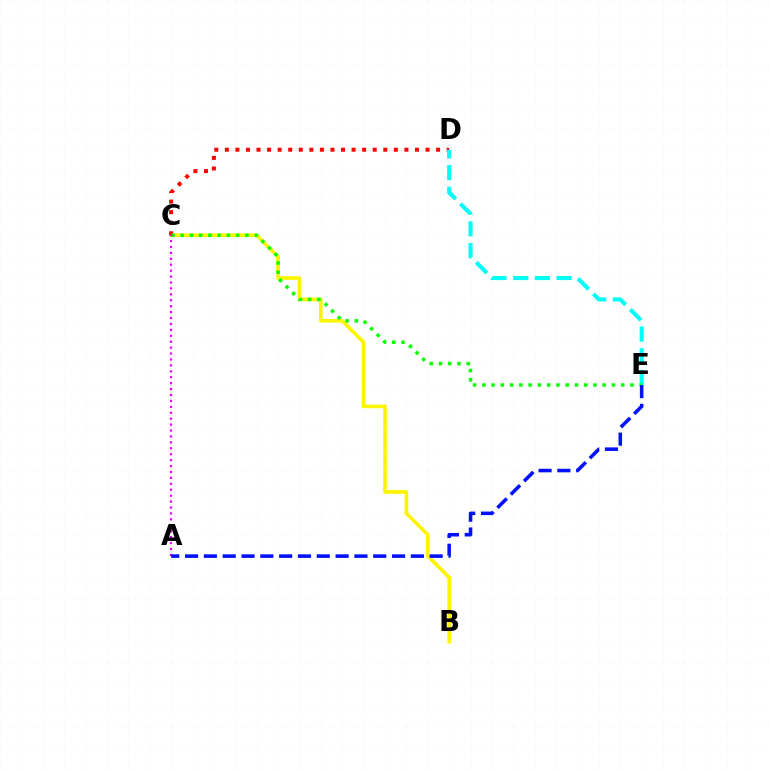{('B', 'C'): [{'color': '#fcf500', 'line_style': 'solid', 'thickness': 2.63}], ('C', 'D'): [{'color': '#ff0000', 'line_style': 'dotted', 'thickness': 2.87}], ('D', 'E'): [{'color': '#00fff6', 'line_style': 'dashed', 'thickness': 2.95}], ('C', 'E'): [{'color': '#08ff00', 'line_style': 'dotted', 'thickness': 2.52}], ('A', 'C'): [{'color': '#ee00ff', 'line_style': 'dotted', 'thickness': 1.61}], ('A', 'E'): [{'color': '#0010ff', 'line_style': 'dashed', 'thickness': 2.56}]}